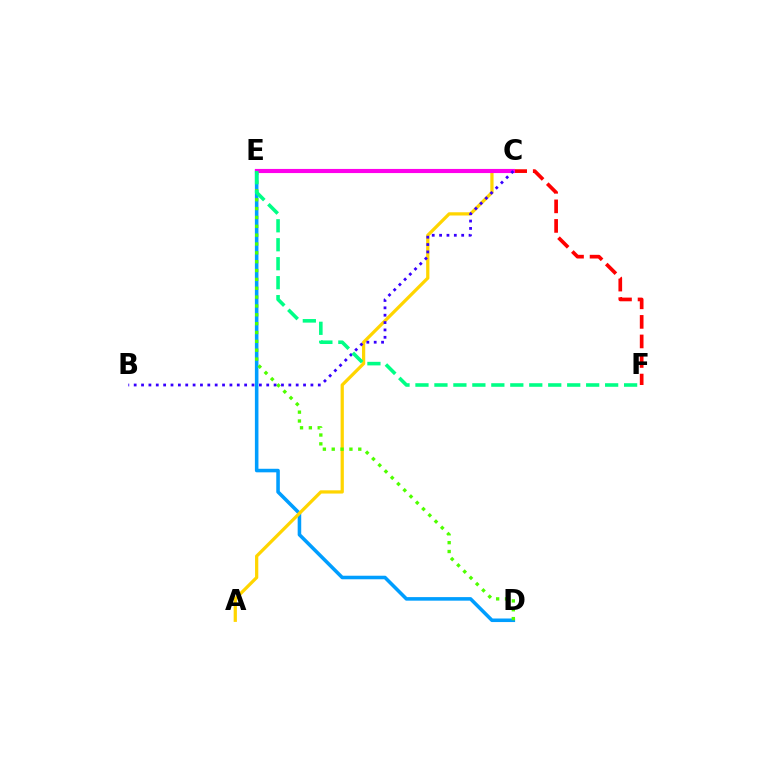{('D', 'E'): [{'color': '#009eff', 'line_style': 'solid', 'thickness': 2.56}, {'color': '#4fff00', 'line_style': 'dotted', 'thickness': 2.4}], ('C', 'F'): [{'color': '#ff0000', 'line_style': 'dashed', 'thickness': 2.66}], ('A', 'C'): [{'color': '#ffd500', 'line_style': 'solid', 'thickness': 2.33}], ('C', 'E'): [{'color': '#ff00ed', 'line_style': 'solid', 'thickness': 2.97}], ('B', 'C'): [{'color': '#3700ff', 'line_style': 'dotted', 'thickness': 2.0}], ('E', 'F'): [{'color': '#00ff86', 'line_style': 'dashed', 'thickness': 2.58}]}